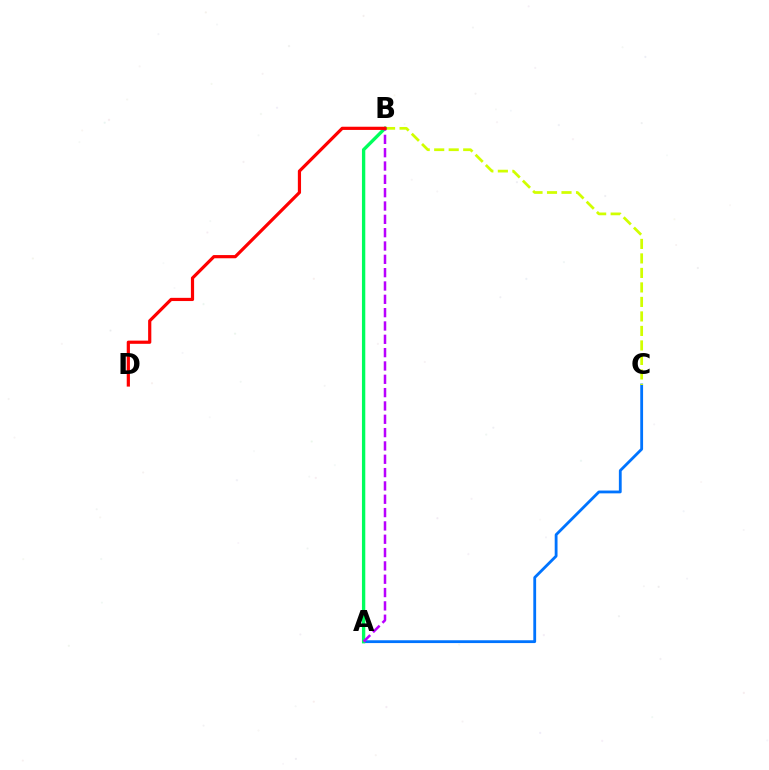{('A', 'C'): [{'color': '#0074ff', 'line_style': 'solid', 'thickness': 2.03}], ('B', 'C'): [{'color': '#d1ff00', 'line_style': 'dashed', 'thickness': 1.97}], ('A', 'B'): [{'color': '#00ff5c', 'line_style': 'solid', 'thickness': 2.41}, {'color': '#b900ff', 'line_style': 'dashed', 'thickness': 1.81}], ('B', 'D'): [{'color': '#ff0000', 'line_style': 'solid', 'thickness': 2.3}]}